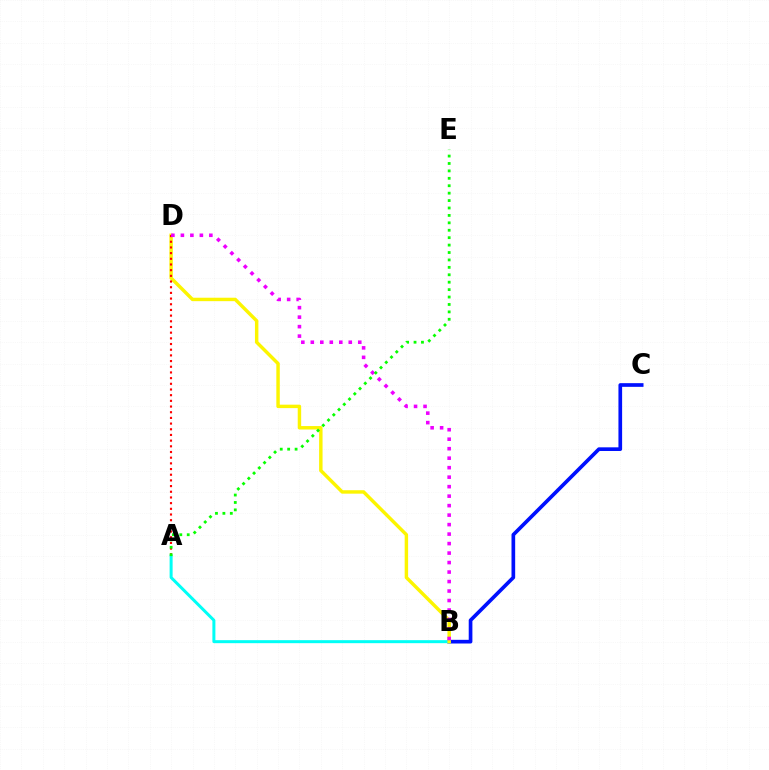{('B', 'C'): [{'color': '#0010ff', 'line_style': 'solid', 'thickness': 2.65}], ('A', 'B'): [{'color': '#00fff6', 'line_style': 'solid', 'thickness': 2.16}], ('B', 'D'): [{'color': '#fcf500', 'line_style': 'solid', 'thickness': 2.48}, {'color': '#ee00ff', 'line_style': 'dotted', 'thickness': 2.58}], ('A', 'D'): [{'color': '#ff0000', 'line_style': 'dotted', 'thickness': 1.54}], ('A', 'E'): [{'color': '#08ff00', 'line_style': 'dotted', 'thickness': 2.02}]}